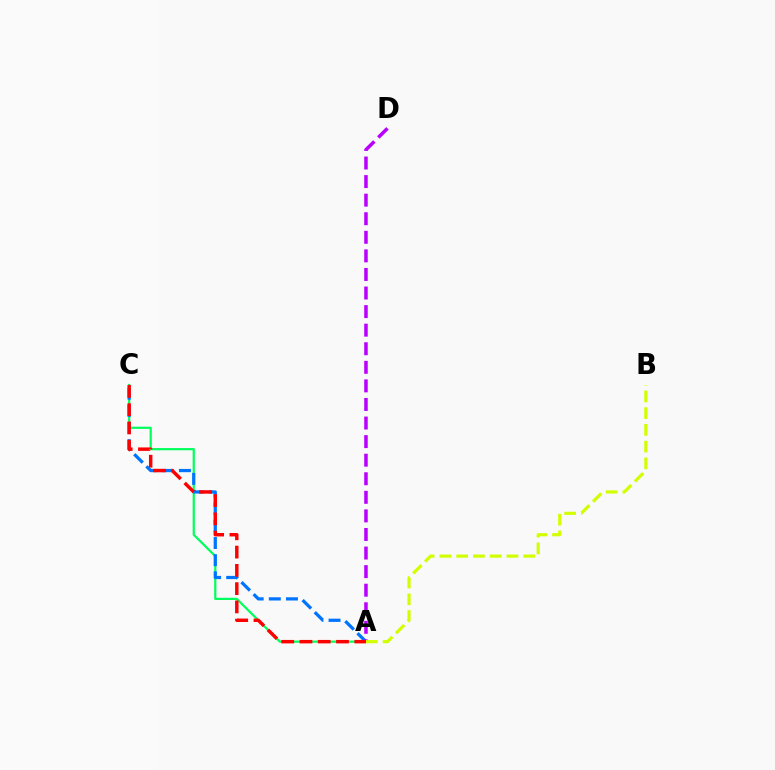{('A', 'C'): [{'color': '#00ff5c', 'line_style': 'solid', 'thickness': 1.59}, {'color': '#0074ff', 'line_style': 'dashed', 'thickness': 2.33}, {'color': '#ff0000', 'line_style': 'dashed', 'thickness': 2.48}], ('A', 'D'): [{'color': '#b900ff', 'line_style': 'dashed', 'thickness': 2.52}], ('A', 'B'): [{'color': '#d1ff00', 'line_style': 'dashed', 'thickness': 2.28}]}